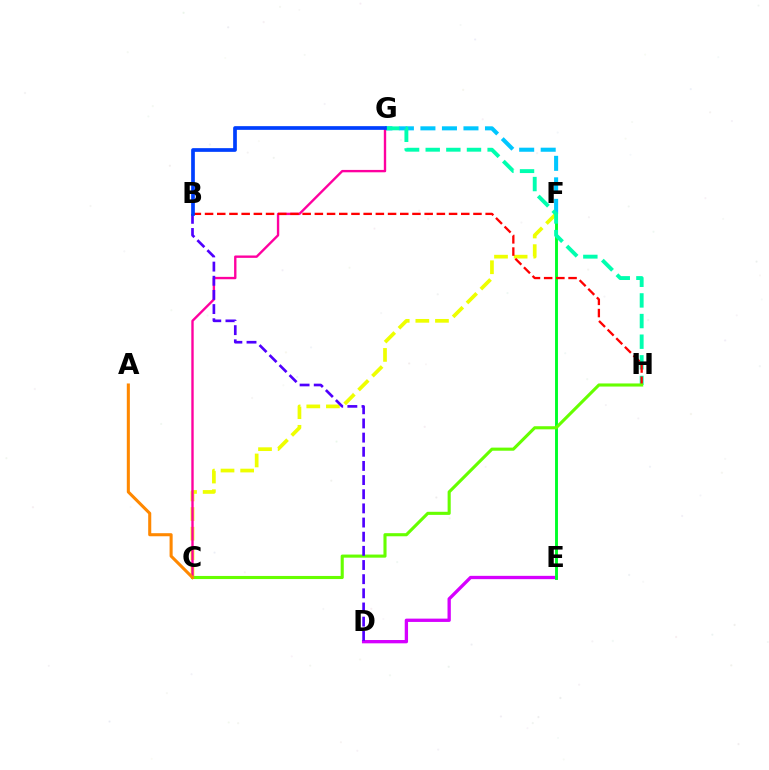{('F', 'G'): [{'color': '#00c7ff', 'line_style': 'dashed', 'thickness': 2.92}], ('D', 'E'): [{'color': '#d600ff', 'line_style': 'solid', 'thickness': 2.39}], ('E', 'F'): [{'color': '#00ff27', 'line_style': 'solid', 'thickness': 2.09}], ('C', 'F'): [{'color': '#eeff00', 'line_style': 'dashed', 'thickness': 2.67}], ('G', 'H'): [{'color': '#00ffaf', 'line_style': 'dashed', 'thickness': 2.8}], ('C', 'G'): [{'color': '#ff00a0', 'line_style': 'solid', 'thickness': 1.71}], ('B', 'H'): [{'color': '#ff0000', 'line_style': 'dashed', 'thickness': 1.66}], ('C', 'H'): [{'color': '#66ff00', 'line_style': 'solid', 'thickness': 2.23}], ('A', 'C'): [{'color': '#ff8800', 'line_style': 'solid', 'thickness': 2.21}], ('B', 'D'): [{'color': '#4f00ff', 'line_style': 'dashed', 'thickness': 1.92}], ('B', 'G'): [{'color': '#003fff', 'line_style': 'solid', 'thickness': 2.66}]}